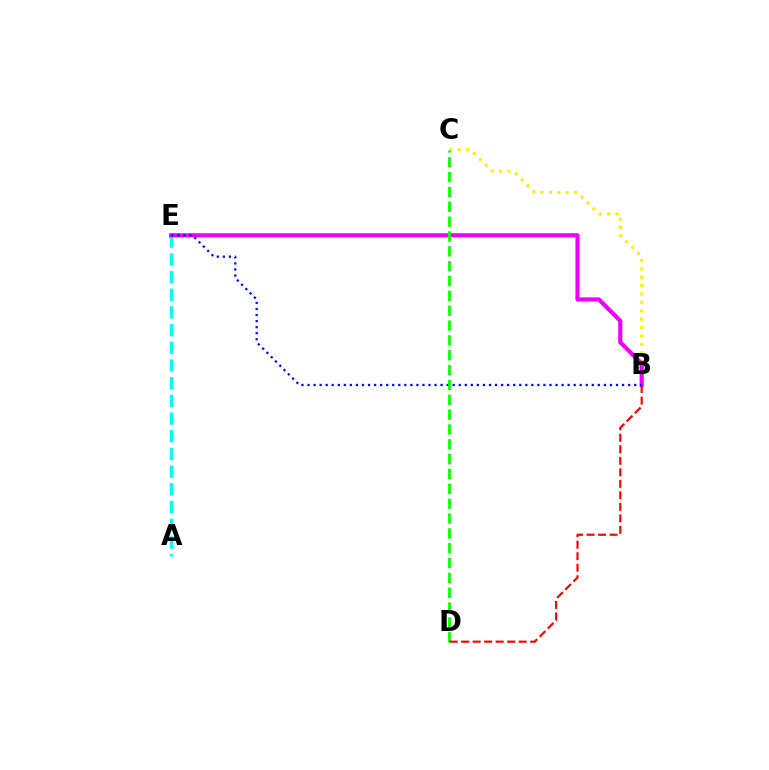{('A', 'E'): [{'color': '#00fff6', 'line_style': 'dashed', 'thickness': 2.4}], ('B', 'C'): [{'color': '#fcf500', 'line_style': 'dotted', 'thickness': 2.28}], ('B', 'E'): [{'color': '#ee00ff', 'line_style': 'solid', 'thickness': 2.98}, {'color': '#0010ff', 'line_style': 'dotted', 'thickness': 1.64}], ('C', 'D'): [{'color': '#08ff00', 'line_style': 'dashed', 'thickness': 2.02}], ('B', 'D'): [{'color': '#ff0000', 'line_style': 'dashed', 'thickness': 1.56}]}